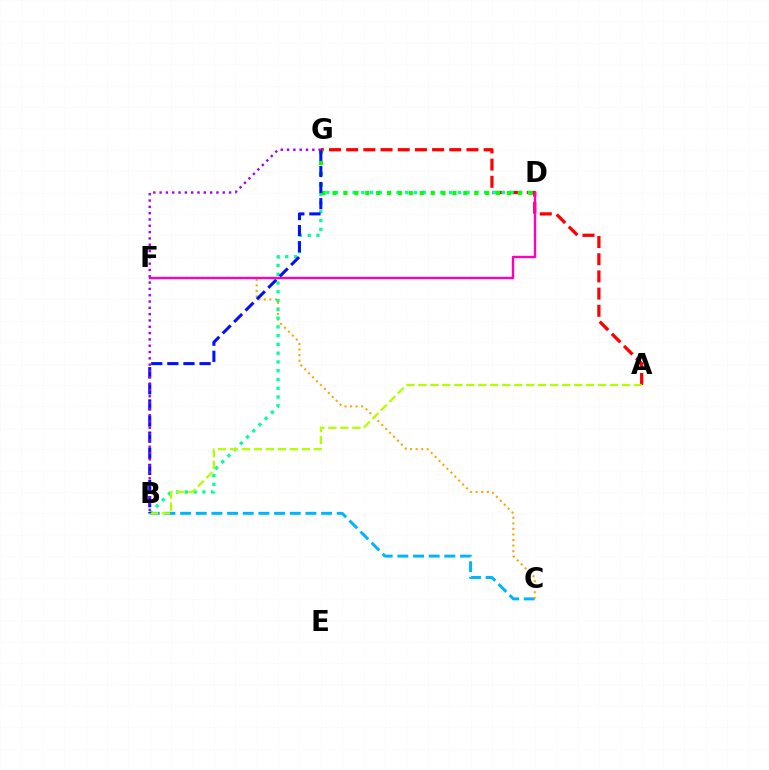{('B', 'C'): [{'color': '#00b5ff', 'line_style': 'dashed', 'thickness': 2.13}], ('A', 'G'): [{'color': '#ff0000', 'line_style': 'dashed', 'thickness': 2.33}], ('C', 'F'): [{'color': '#ffa500', 'line_style': 'dotted', 'thickness': 1.51}], ('B', 'D'): [{'color': '#00ff9d', 'line_style': 'dotted', 'thickness': 2.38}], ('D', 'G'): [{'color': '#08ff00', 'line_style': 'dotted', 'thickness': 2.96}], ('A', 'B'): [{'color': '#b3ff00', 'line_style': 'dashed', 'thickness': 1.63}], ('D', 'F'): [{'color': '#ff00bd', 'line_style': 'solid', 'thickness': 1.71}], ('B', 'G'): [{'color': '#0010ff', 'line_style': 'dashed', 'thickness': 2.19}, {'color': '#9b00ff', 'line_style': 'dotted', 'thickness': 1.72}]}